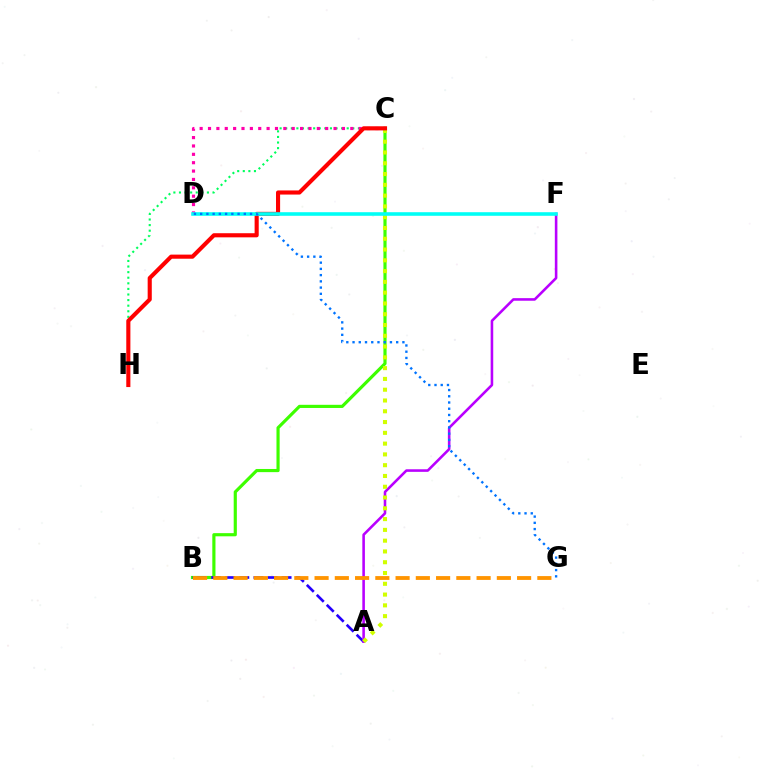{('B', 'C'): [{'color': '#3dff00', 'line_style': 'solid', 'thickness': 2.28}], ('C', 'H'): [{'color': '#00ff5c', 'line_style': 'dotted', 'thickness': 1.52}, {'color': '#ff0000', 'line_style': 'solid', 'thickness': 2.96}], ('C', 'D'): [{'color': '#ff00ac', 'line_style': 'dotted', 'thickness': 2.27}], ('A', 'B'): [{'color': '#2500ff', 'line_style': 'dashed', 'thickness': 1.91}], ('A', 'F'): [{'color': '#b900ff', 'line_style': 'solid', 'thickness': 1.86}], ('A', 'C'): [{'color': '#d1ff00', 'line_style': 'dotted', 'thickness': 2.93}], ('D', 'F'): [{'color': '#00fff6', 'line_style': 'solid', 'thickness': 2.58}], ('D', 'G'): [{'color': '#0074ff', 'line_style': 'dotted', 'thickness': 1.69}], ('B', 'G'): [{'color': '#ff9400', 'line_style': 'dashed', 'thickness': 2.75}]}